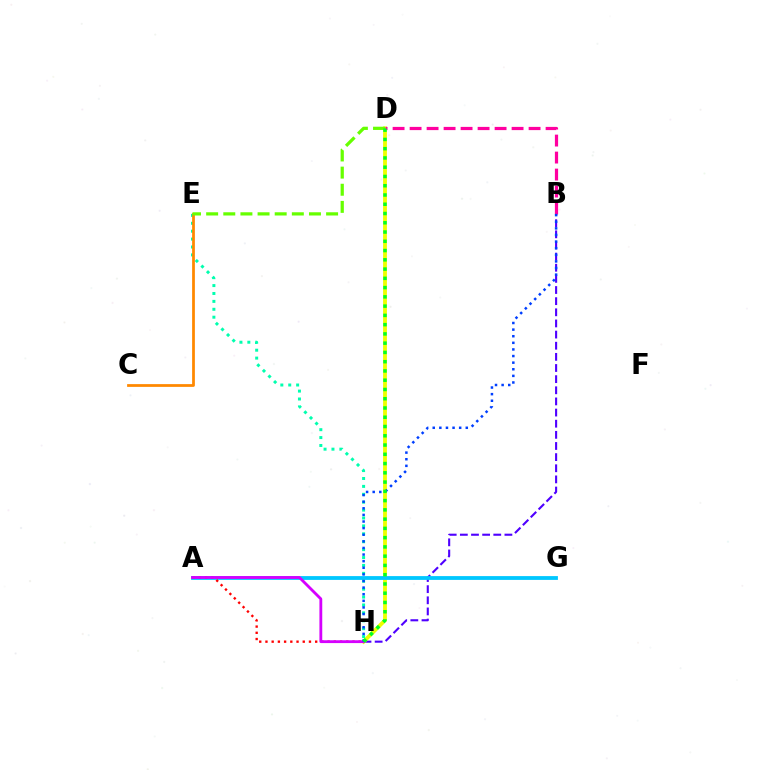{('B', 'H'): [{'color': '#4f00ff', 'line_style': 'dashed', 'thickness': 1.51}, {'color': '#003fff', 'line_style': 'dotted', 'thickness': 1.8}], ('D', 'H'): [{'color': '#eeff00', 'line_style': 'solid', 'thickness': 2.75}, {'color': '#00ff27', 'line_style': 'dotted', 'thickness': 2.52}], ('B', 'D'): [{'color': '#ff00a0', 'line_style': 'dashed', 'thickness': 2.31}], ('A', 'G'): [{'color': '#00c7ff', 'line_style': 'solid', 'thickness': 2.74}], ('A', 'H'): [{'color': '#ff0000', 'line_style': 'dotted', 'thickness': 1.69}, {'color': '#d600ff', 'line_style': 'solid', 'thickness': 2.04}], ('E', 'H'): [{'color': '#00ffaf', 'line_style': 'dotted', 'thickness': 2.15}], ('C', 'E'): [{'color': '#ff8800', 'line_style': 'solid', 'thickness': 1.99}], ('D', 'E'): [{'color': '#66ff00', 'line_style': 'dashed', 'thickness': 2.33}]}